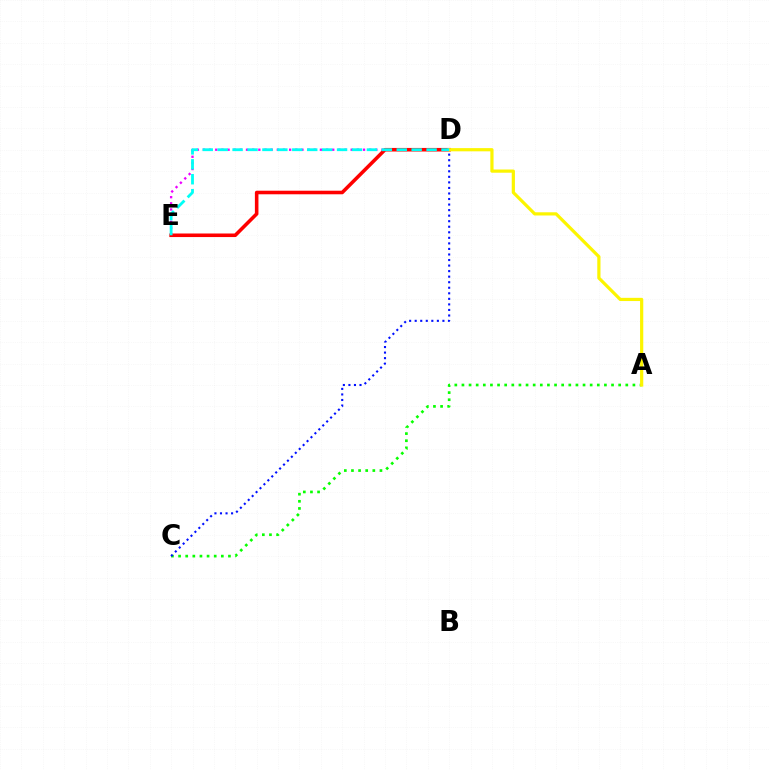{('D', 'E'): [{'color': '#ee00ff', 'line_style': 'dotted', 'thickness': 1.67}, {'color': '#ff0000', 'line_style': 'solid', 'thickness': 2.57}, {'color': '#00fff6', 'line_style': 'dashed', 'thickness': 2.03}], ('A', 'C'): [{'color': '#08ff00', 'line_style': 'dotted', 'thickness': 1.94}], ('C', 'D'): [{'color': '#0010ff', 'line_style': 'dotted', 'thickness': 1.51}], ('A', 'D'): [{'color': '#fcf500', 'line_style': 'solid', 'thickness': 2.31}]}